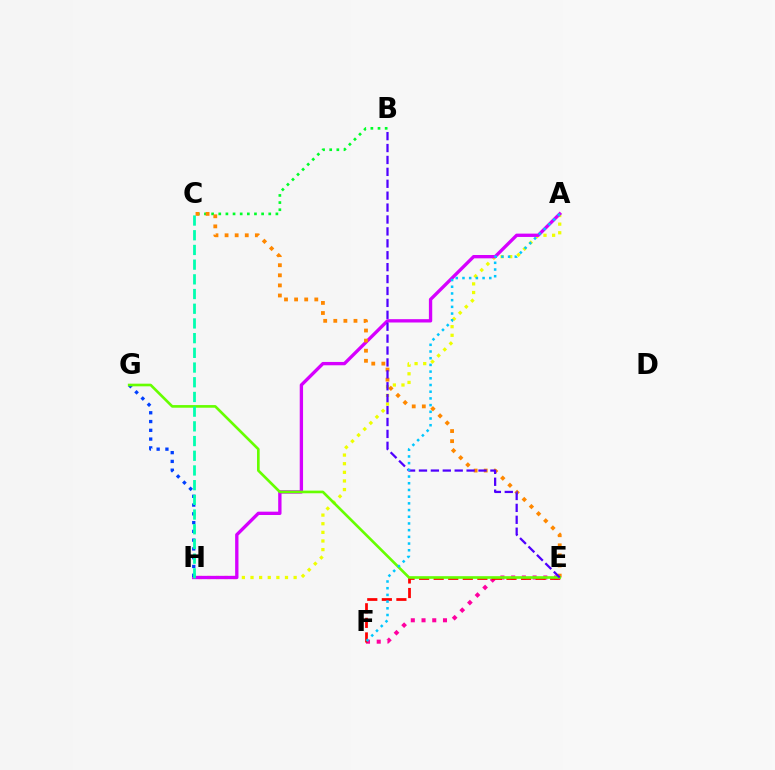{('E', 'F'): [{'color': '#ff00a0', 'line_style': 'dotted', 'thickness': 2.91}, {'color': '#ff0000', 'line_style': 'dashed', 'thickness': 1.98}], ('B', 'C'): [{'color': '#00ff27', 'line_style': 'dotted', 'thickness': 1.94}], ('A', 'H'): [{'color': '#eeff00', 'line_style': 'dotted', 'thickness': 2.34}, {'color': '#d600ff', 'line_style': 'solid', 'thickness': 2.4}], ('G', 'H'): [{'color': '#003fff', 'line_style': 'dotted', 'thickness': 2.38}], ('C', 'E'): [{'color': '#ff8800', 'line_style': 'dotted', 'thickness': 2.74}], ('E', 'G'): [{'color': '#66ff00', 'line_style': 'solid', 'thickness': 1.9}], ('B', 'E'): [{'color': '#4f00ff', 'line_style': 'dashed', 'thickness': 1.62}], ('A', 'F'): [{'color': '#00c7ff', 'line_style': 'dotted', 'thickness': 1.82}], ('C', 'H'): [{'color': '#00ffaf', 'line_style': 'dashed', 'thickness': 2.0}]}